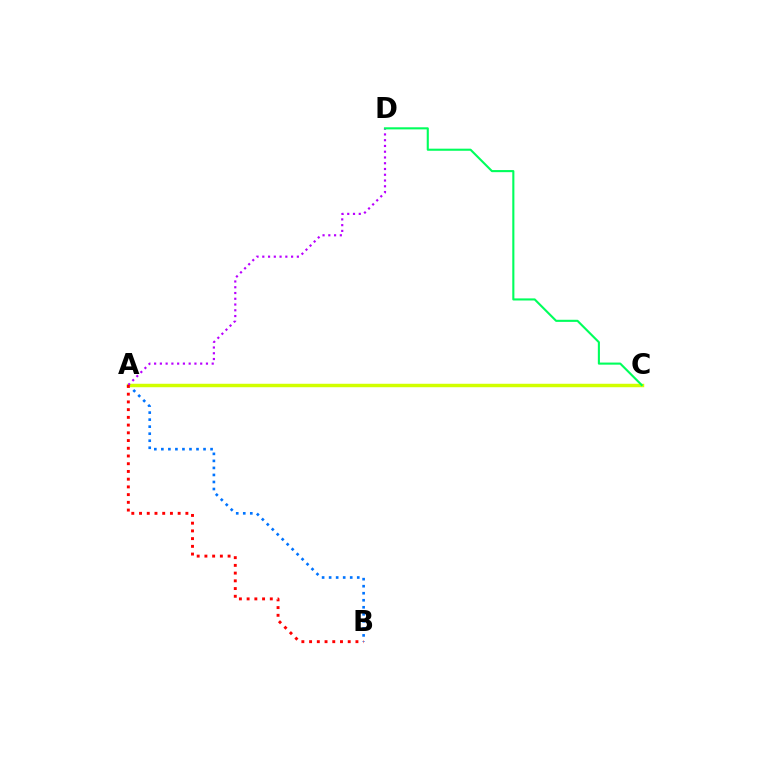{('A', 'B'): [{'color': '#0074ff', 'line_style': 'dotted', 'thickness': 1.91}, {'color': '#ff0000', 'line_style': 'dotted', 'thickness': 2.1}], ('A', 'C'): [{'color': '#d1ff00', 'line_style': 'solid', 'thickness': 2.49}], ('A', 'D'): [{'color': '#b900ff', 'line_style': 'dotted', 'thickness': 1.56}], ('C', 'D'): [{'color': '#00ff5c', 'line_style': 'solid', 'thickness': 1.51}]}